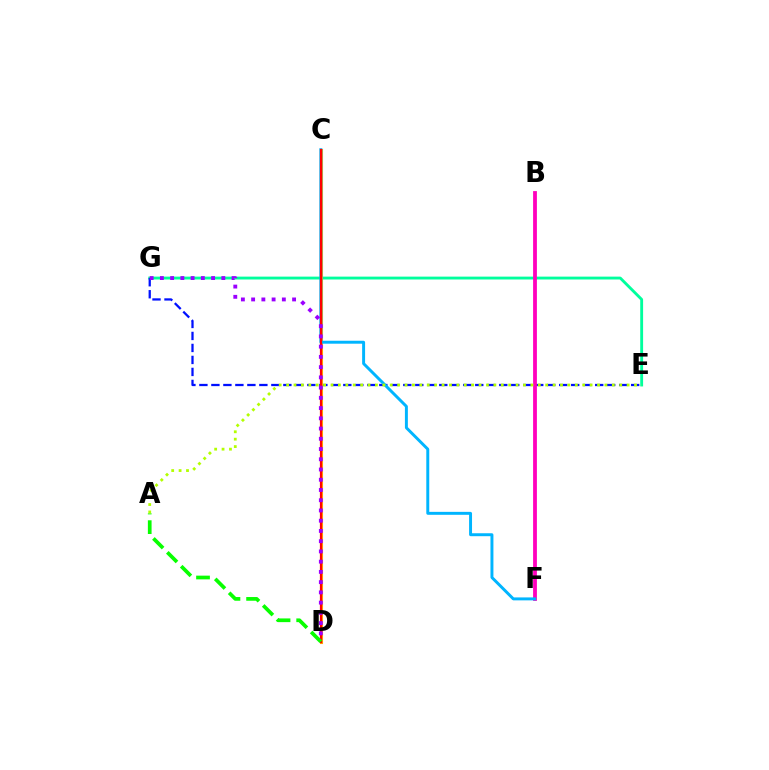{('E', 'G'): [{'color': '#00ff9d', 'line_style': 'solid', 'thickness': 2.06}, {'color': '#0010ff', 'line_style': 'dashed', 'thickness': 1.63}], ('C', 'D'): [{'color': '#ffa500', 'line_style': 'solid', 'thickness': 2.23}, {'color': '#ff0000', 'line_style': 'solid', 'thickness': 1.55}], ('B', 'F'): [{'color': '#ff00bd', 'line_style': 'solid', 'thickness': 2.73}], ('C', 'F'): [{'color': '#00b5ff', 'line_style': 'solid', 'thickness': 2.12}], ('A', 'D'): [{'color': '#08ff00', 'line_style': 'dashed', 'thickness': 2.67}], ('D', 'G'): [{'color': '#9b00ff', 'line_style': 'dotted', 'thickness': 2.78}], ('A', 'E'): [{'color': '#b3ff00', 'line_style': 'dotted', 'thickness': 2.01}]}